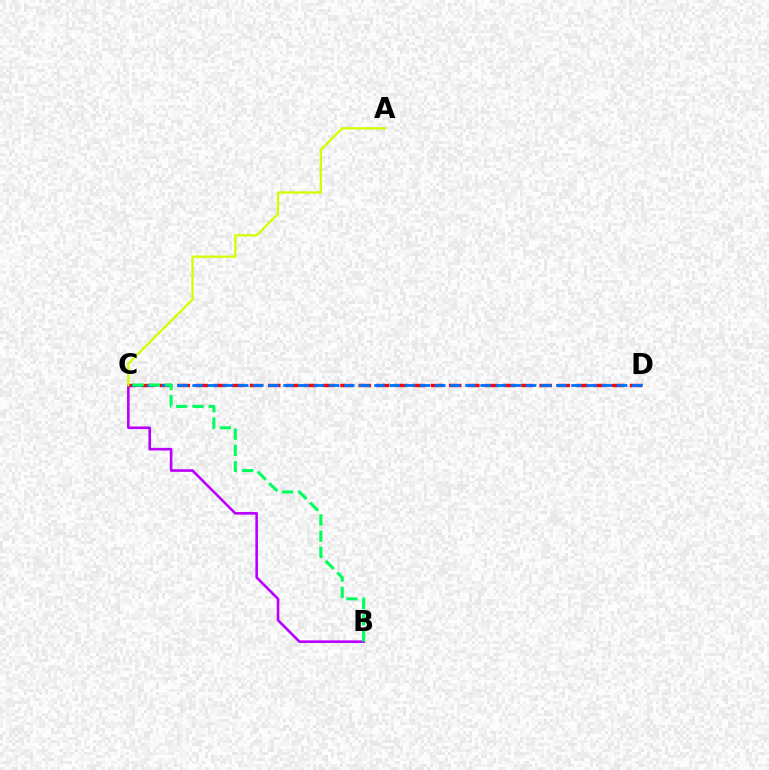{('C', 'D'): [{'color': '#ff0000', 'line_style': 'dashed', 'thickness': 2.46}, {'color': '#0074ff', 'line_style': 'dashed', 'thickness': 2.06}], ('B', 'C'): [{'color': '#b900ff', 'line_style': 'solid', 'thickness': 1.88}, {'color': '#00ff5c', 'line_style': 'dashed', 'thickness': 2.21}], ('A', 'C'): [{'color': '#d1ff00', 'line_style': 'solid', 'thickness': 1.63}]}